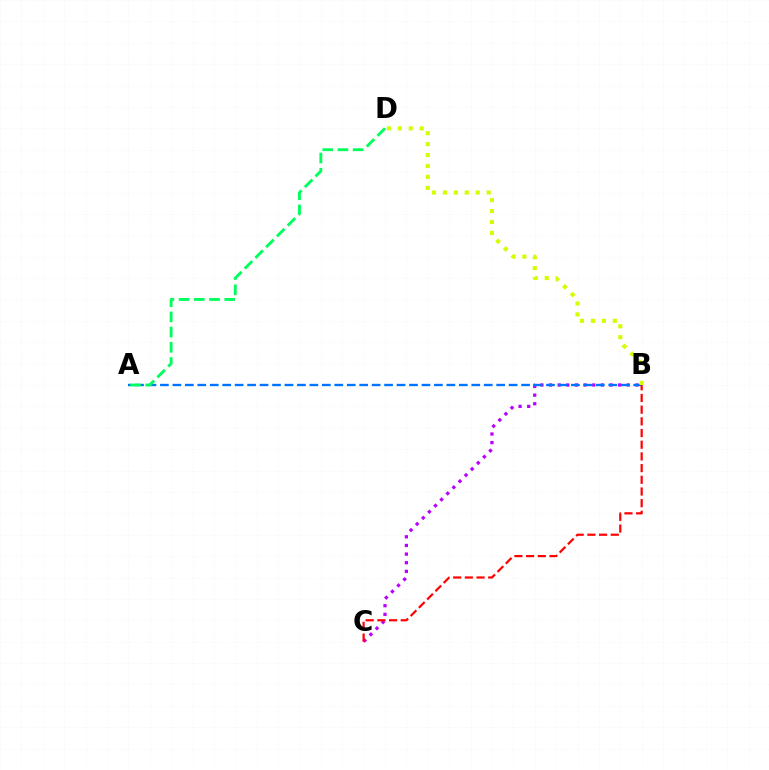{('B', 'C'): [{'color': '#b900ff', 'line_style': 'dotted', 'thickness': 2.35}, {'color': '#ff0000', 'line_style': 'dashed', 'thickness': 1.59}], ('A', 'B'): [{'color': '#0074ff', 'line_style': 'dashed', 'thickness': 1.69}], ('B', 'D'): [{'color': '#d1ff00', 'line_style': 'dotted', 'thickness': 2.97}], ('A', 'D'): [{'color': '#00ff5c', 'line_style': 'dashed', 'thickness': 2.07}]}